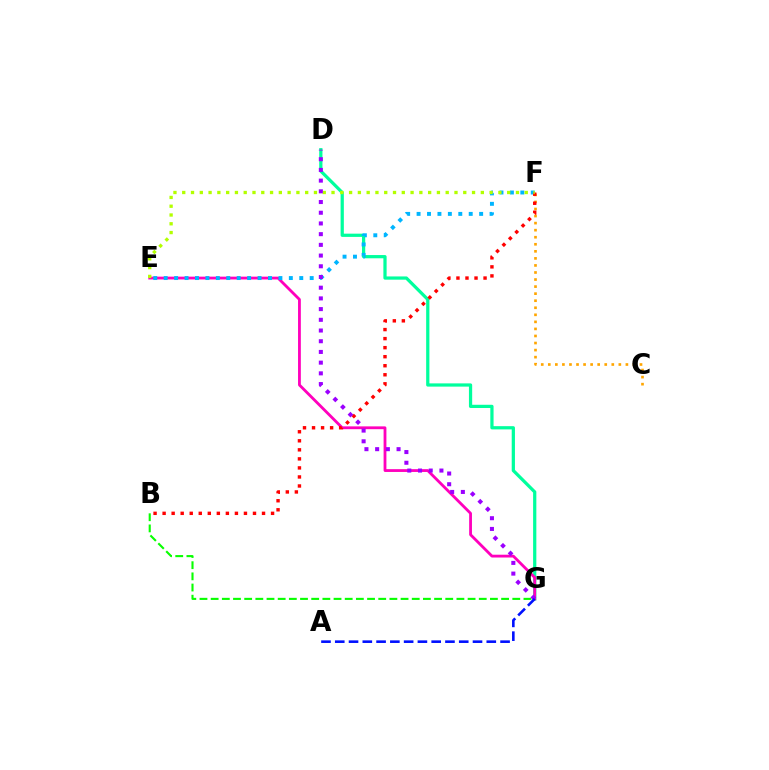{('D', 'G'): [{'color': '#00ff9d', 'line_style': 'solid', 'thickness': 2.33}, {'color': '#9b00ff', 'line_style': 'dotted', 'thickness': 2.91}], ('C', 'F'): [{'color': '#ffa500', 'line_style': 'dotted', 'thickness': 1.92}], ('E', 'G'): [{'color': '#ff00bd', 'line_style': 'solid', 'thickness': 2.02}], ('E', 'F'): [{'color': '#00b5ff', 'line_style': 'dotted', 'thickness': 2.83}, {'color': '#b3ff00', 'line_style': 'dotted', 'thickness': 2.39}], ('B', 'F'): [{'color': '#ff0000', 'line_style': 'dotted', 'thickness': 2.46}], ('B', 'G'): [{'color': '#08ff00', 'line_style': 'dashed', 'thickness': 1.52}], ('A', 'G'): [{'color': '#0010ff', 'line_style': 'dashed', 'thickness': 1.87}]}